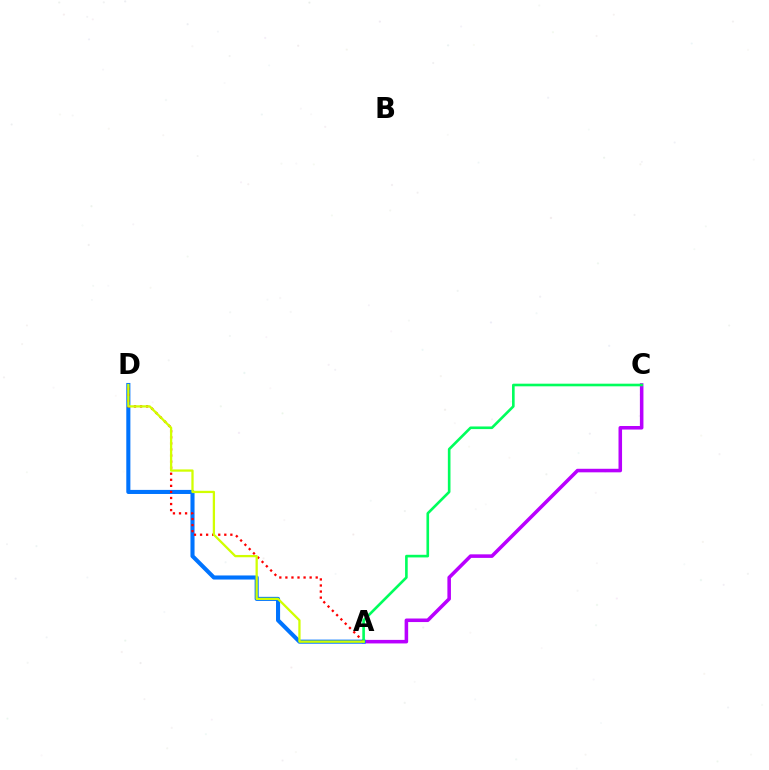{('A', 'C'): [{'color': '#b900ff', 'line_style': 'solid', 'thickness': 2.56}, {'color': '#00ff5c', 'line_style': 'solid', 'thickness': 1.89}], ('A', 'D'): [{'color': '#0074ff', 'line_style': 'solid', 'thickness': 2.94}, {'color': '#ff0000', 'line_style': 'dotted', 'thickness': 1.65}, {'color': '#d1ff00', 'line_style': 'solid', 'thickness': 1.64}]}